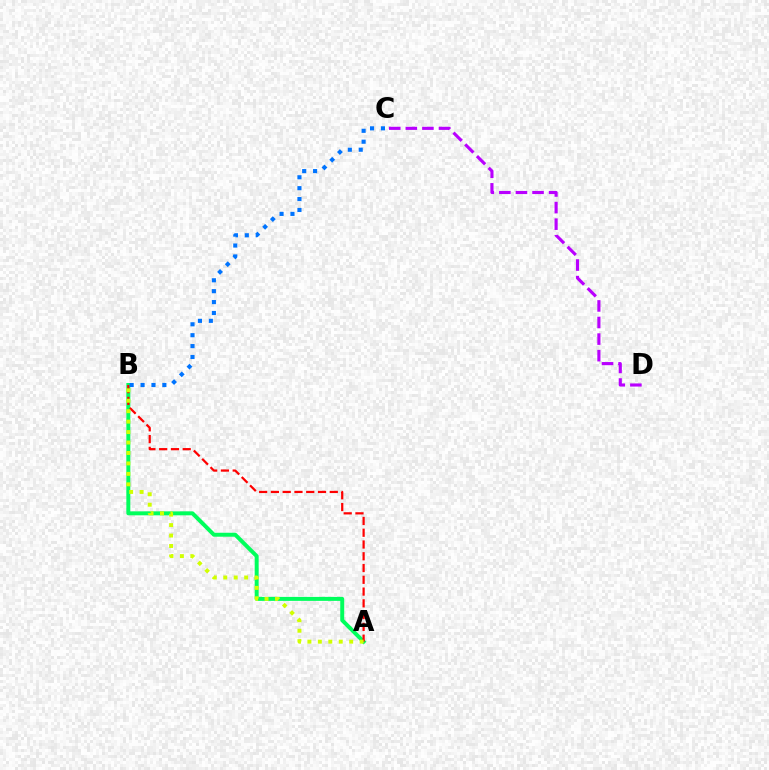{('C', 'D'): [{'color': '#b900ff', 'line_style': 'dashed', 'thickness': 2.25}], ('A', 'B'): [{'color': '#00ff5c', 'line_style': 'solid', 'thickness': 2.86}, {'color': '#ff0000', 'line_style': 'dashed', 'thickness': 1.6}, {'color': '#d1ff00', 'line_style': 'dotted', 'thickness': 2.84}], ('B', 'C'): [{'color': '#0074ff', 'line_style': 'dotted', 'thickness': 2.96}]}